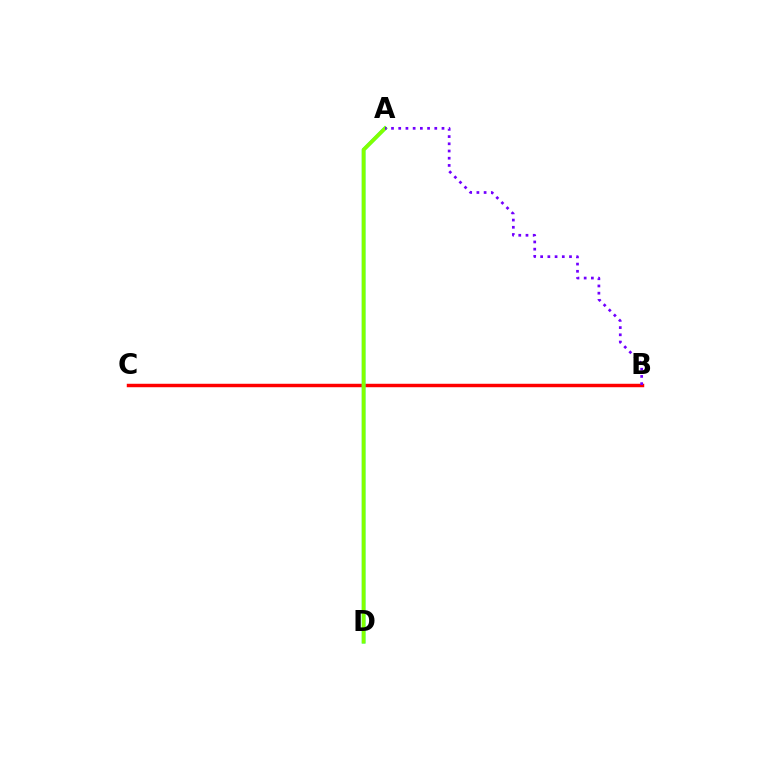{('B', 'C'): [{'color': '#ff0000', 'line_style': 'solid', 'thickness': 2.49}], ('A', 'D'): [{'color': '#00fff6', 'line_style': 'solid', 'thickness': 2.6}, {'color': '#84ff00', 'line_style': 'solid', 'thickness': 2.72}], ('A', 'B'): [{'color': '#7200ff', 'line_style': 'dotted', 'thickness': 1.96}]}